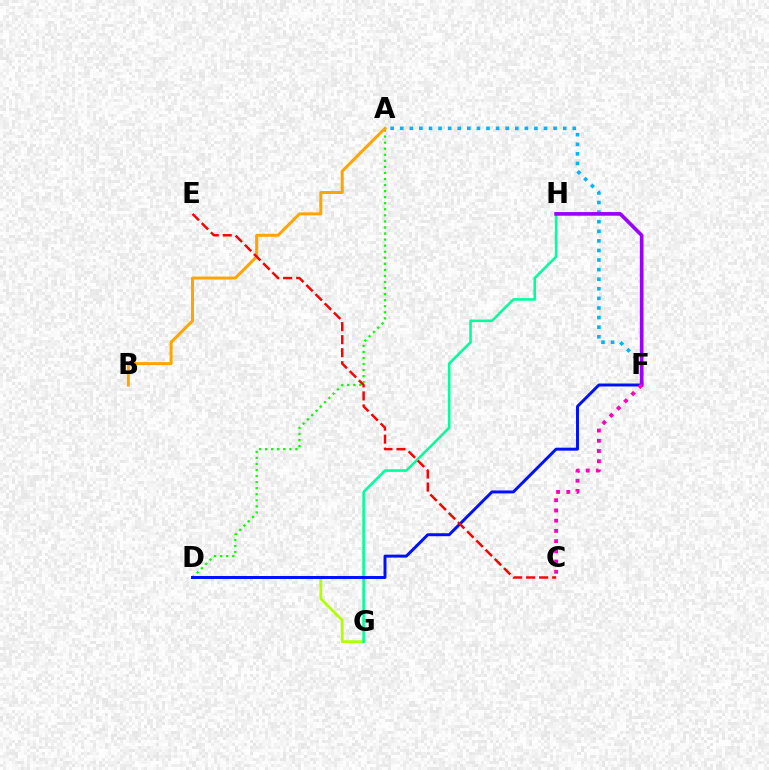{('A', 'D'): [{'color': '#08ff00', 'line_style': 'dotted', 'thickness': 1.65}], ('D', 'G'): [{'color': '#b3ff00', 'line_style': 'solid', 'thickness': 2.03}], ('A', 'B'): [{'color': '#ffa500', 'line_style': 'solid', 'thickness': 2.16}], ('G', 'H'): [{'color': '#00ff9d', 'line_style': 'solid', 'thickness': 1.86}], ('D', 'F'): [{'color': '#0010ff', 'line_style': 'solid', 'thickness': 2.13}], ('A', 'F'): [{'color': '#00b5ff', 'line_style': 'dotted', 'thickness': 2.6}], ('F', 'H'): [{'color': '#9b00ff', 'line_style': 'solid', 'thickness': 2.63}], ('C', 'F'): [{'color': '#ff00bd', 'line_style': 'dotted', 'thickness': 2.78}], ('C', 'E'): [{'color': '#ff0000', 'line_style': 'dashed', 'thickness': 1.77}]}